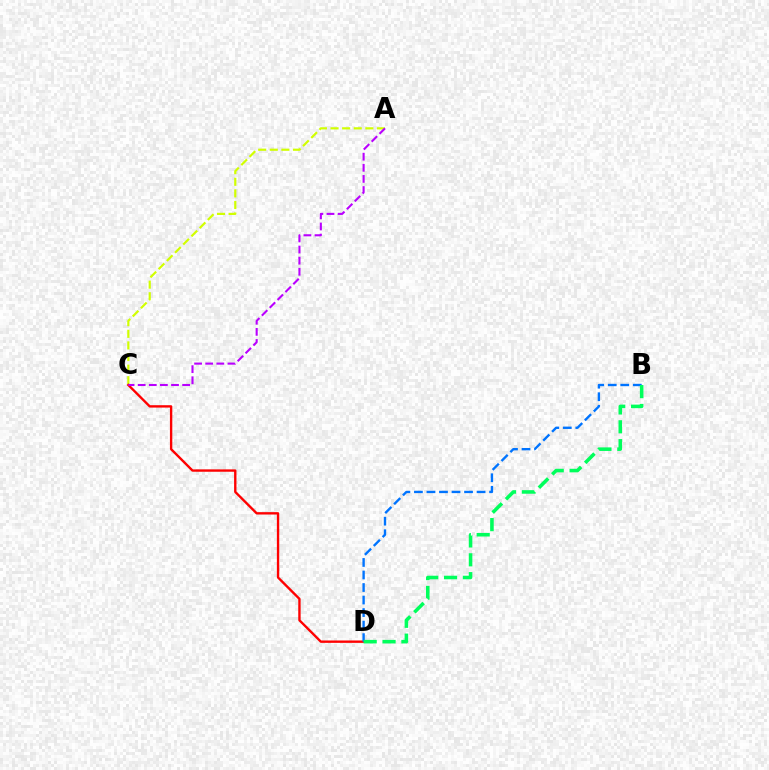{('A', 'C'): [{'color': '#d1ff00', 'line_style': 'dashed', 'thickness': 1.58}, {'color': '#b900ff', 'line_style': 'dashed', 'thickness': 1.51}], ('C', 'D'): [{'color': '#ff0000', 'line_style': 'solid', 'thickness': 1.71}], ('B', 'D'): [{'color': '#0074ff', 'line_style': 'dashed', 'thickness': 1.7}, {'color': '#00ff5c', 'line_style': 'dashed', 'thickness': 2.56}]}